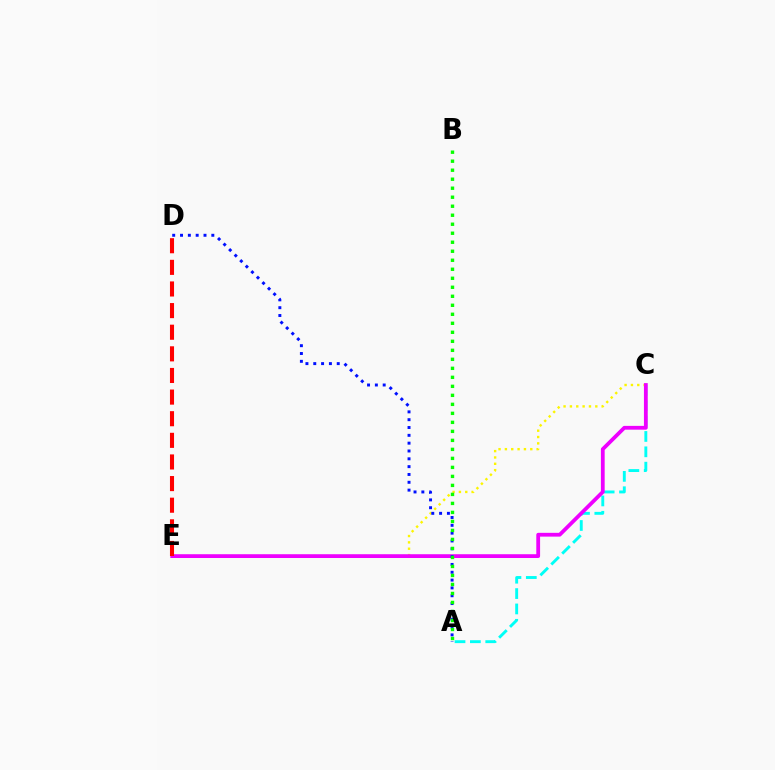{('A', 'C'): [{'color': '#00fff6', 'line_style': 'dashed', 'thickness': 2.09}], ('C', 'E'): [{'color': '#fcf500', 'line_style': 'dotted', 'thickness': 1.72}, {'color': '#ee00ff', 'line_style': 'solid', 'thickness': 2.73}], ('D', 'E'): [{'color': '#ff0000', 'line_style': 'dashed', 'thickness': 2.94}], ('A', 'D'): [{'color': '#0010ff', 'line_style': 'dotted', 'thickness': 2.13}], ('A', 'B'): [{'color': '#08ff00', 'line_style': 'dotted', 'thickness': 2.45}]}